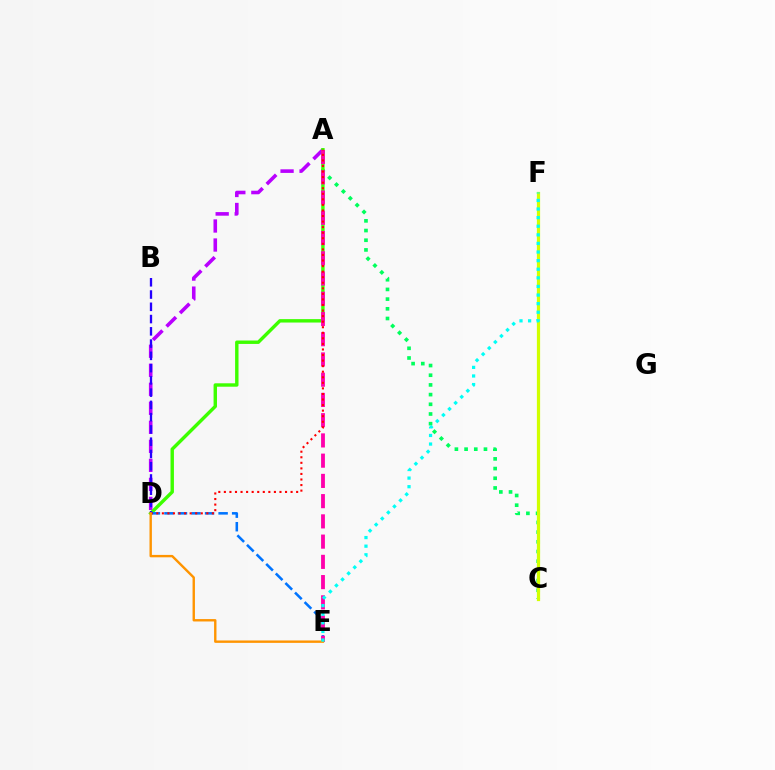{('A', 'D'): [{'color': '#b900ff', 'line_style': 'dashed', 'thickness': 2.58}, {'color': '#3dff00', 'line_style': 'solid', 'thickness': 2.46}, {'color': '#ff0000', 'line_style': 'dotted', 'thickness': 1.51}], ('A', 'C'): [{'color': '#00ff5c', 'line_style': 'dotted', 'thickness': 2.63}], ('D', 'E'): [{'color': '#0074ff', 'line_style': 'dashed', 'thickness': 1.84}, {'color': '#ff9400', 'line_style': 'solid', 'thickness': 1.72}], ('A', 'E'): [{'color': '#ff00ac', 'line_style': 'dashed', 'thickness': 2.75}], ('B', 'D'): [{'color': '#2500ff', 'line_style': 'dashed', 'thickness': 1.67}], ('C', 'F'): [{'color': '#d1ff00', 'line_style': 'solid', 'thickness': 2.32}], ('E', 'F'): [{'color': '#00fff6', 'line_style': 'dotted', 'thickness': 2.34}]}